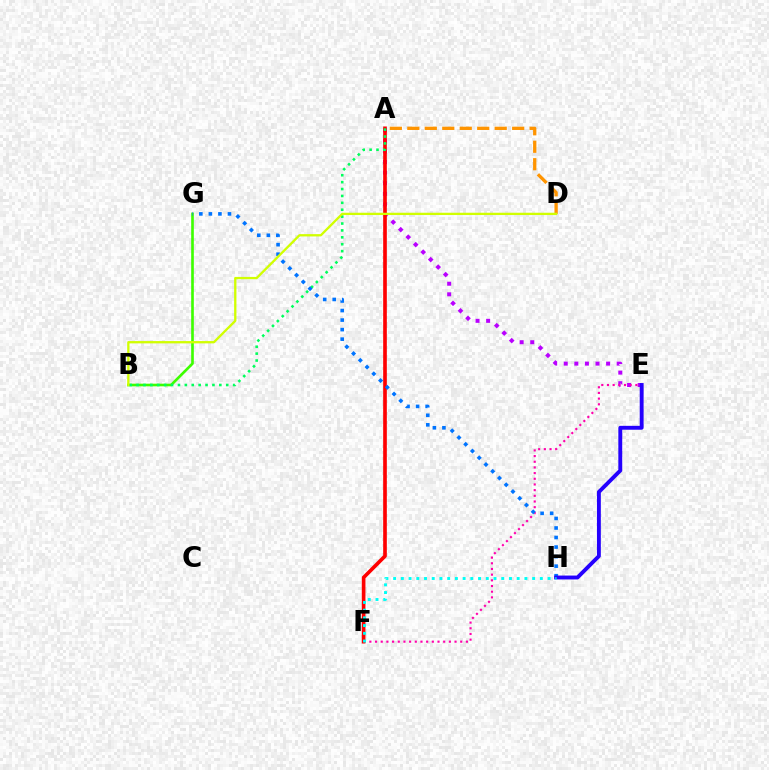{('A', 'E'): [{'color': '#b900ff', 'line_style': 'dotted', 'thickness': 2.88}], ('B', 'G'): [{'color': '#3dff00', 'line_style': 'solid', 'thickness': 1.9}], ('E', 'F'): [{'color': '#ff00ac', 'line_style': 'dotted', 'thickness': 1.54}], ('A', 'D'): [{'color': '#ff9400', 'line_style': 'dashed', 'thickness': 2.37}], ('A', 'F'): [{'color': '#ff0000', 'line_style': 'solid', 'thickness': 2.63}], ('A', 'B'): [{'color': '#00ff5c', 'line_style': 'dotted', 'thickness': 1.87}], ('G', 'H'): [{'color': '#0074ff', 'line_style': 'dotted', 'thickness': 2.59}], ('E', 'H'): [{'color': '#2500ff', 'line_style': 'solid', 'thickness': 2.8}], ('B', 'D'): [{'color': '#d1ff00', 'line_style': 'solid', 'thickness': 1.66}], ('F', 'H'): [{'color': '#00fff6', 'line_style': 'dotted', 'thickness': 2.1}]}